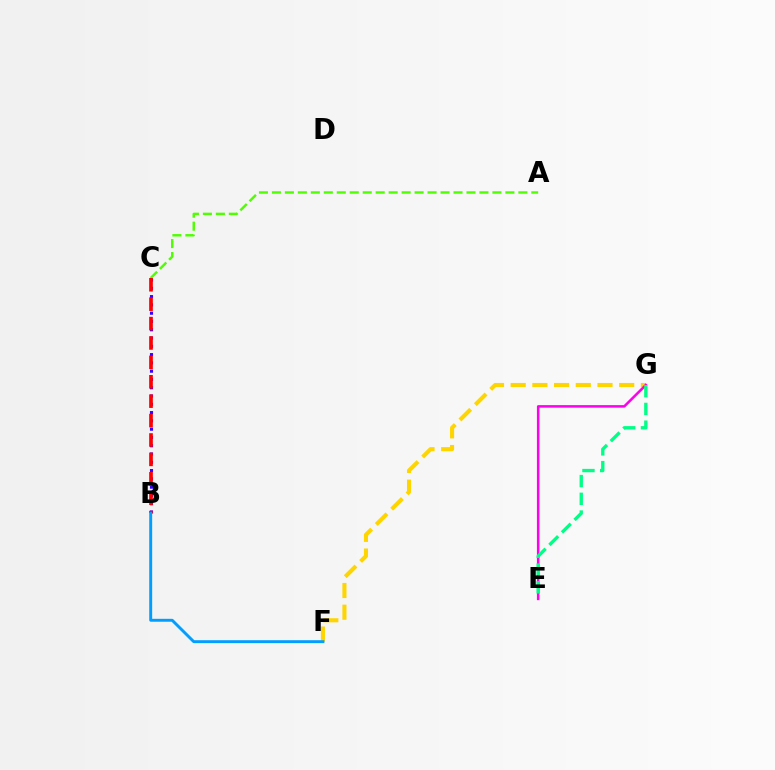{('A', 'C'): [{'color': '#4fff00', 'line_style': 'dashed', 'thickness': 1.76}], ('F', 'G'): [{'color': '#ffd500', 'line_style': 'dashed', 'thickness': 2.95}], ('B', 'C'): [{'color': '#3700ff', 'line_style': 'dotted', 'thickness': 2.25}, {'color': '#ff0000', 'line_style': 'dashed', 'thickness': 2.64}], ('E', 'G'): [{'color': '#ff00ed', 'line_style': 'solid', 'thickness': 1.84}, {'color': '#00ff86', 'line_style': 'dashed', 'thickness': 2.41}], ('B', 'F'): [{'color': '#009eff', 'line_style': 'solid', 'thickness': 2.1}]}